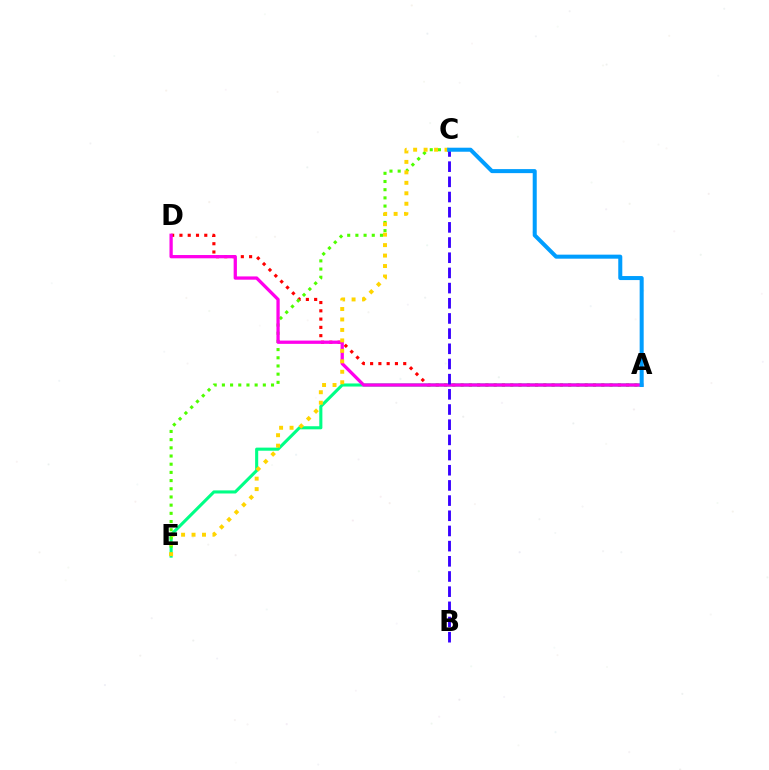{('A', 'D'): [{'color': '#ff0000', 'line_style': 'dotted', 'thickness': 2.25}, {'color': '#ff00ed', 'line_style': 'solid', 'thickness': 2.36}], ('A', 'E'): [{'color': '#00ff86', 'line_style': 'solid', 'thickness': 2.22}], ('C', 'E'): [{'color': '#4fff00', 'line_style': 'dotted', 'thickness': 2.22}, {'color': '#ffd500', 'line_style': 'dotted', 'thickness': 2.84}], ('B', 'C'): [{'color': '#3700ff', 'line_style': 'dashed', 'thickness': 2.06}], ('A', 'C'): [{'color': '#009eff', 'line_style': 'solid', 'thickness': 2.9}]}